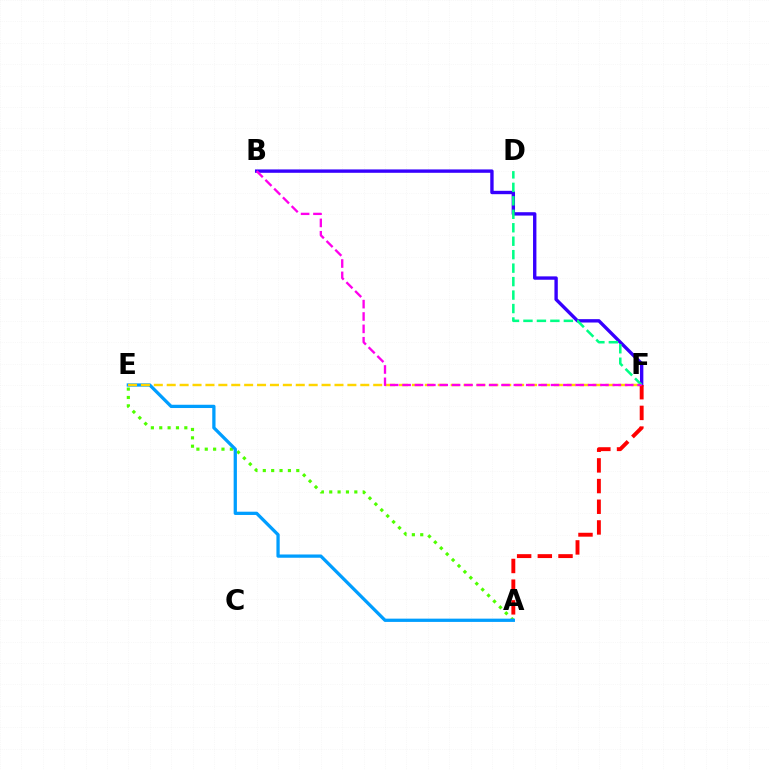{('B', 'F'): [{'color': '#3700ff', 'line_style': 'solid', 'thickness': 2.43}, {'color': '#ff00ed', 'line_style': 'dashed', 'thickness': 1.68}], ('A', 'E'): [{'color': '#4fff00', 'line_style': 'dotted', 'thickness': 2.27}, {'color': '#009eff', 'line_style': 'solid', 'thickness': 2.35}], ('E', 'F'): [{'color': '#ffd500', 'line_style': 'dashed', 'thickness': 1.75}], ('D', 'F'): [{'color': '#00ff86', 'line_style': 'dashed', 'thickness': 1.83}], ('A', 'F'): [{'color': '#ff0000', 'line_style': 'dashed', 'thickness': 2.81}]}